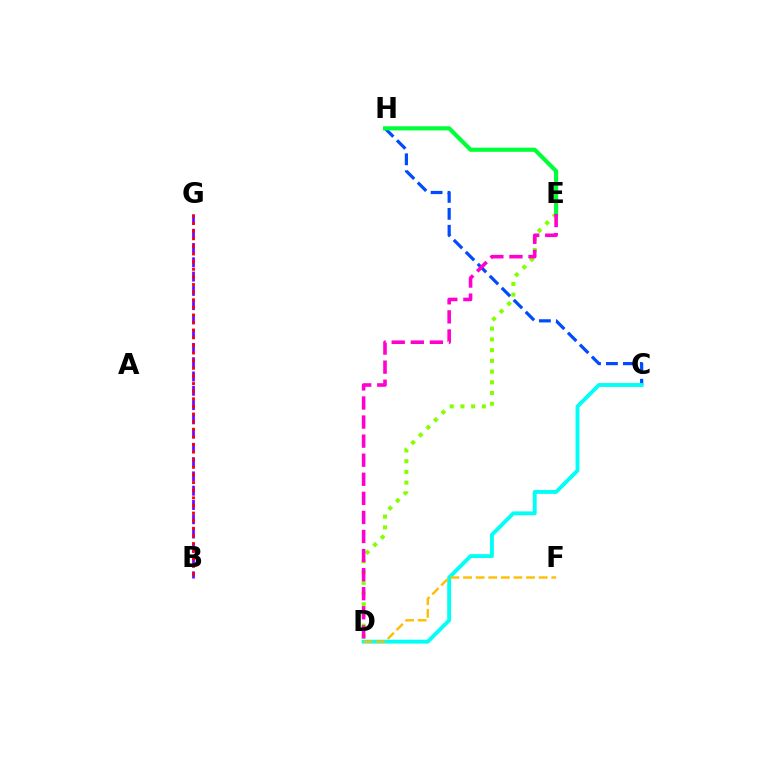{('C', 'H'): [{'color': '#004bff', 'line_style': 'dashed', 'thickness': 2.3}], ('C', 'D'): [{'color': '#00fff6', 'line_style': 'solid', 'thickness': 2.79}], ('B', 'G'): [{'color': '#7200ff', 'line_style': 'dashed', 'thickness': 1.94}, {'color': '#ff0000', 'line_style': 'dotted', 'thickness': 2.07}], ('D', 'F'): [{'color': '#ffbd00', 'line_style': 'dashed', 'thickness': 1.71}], ('D', 'E'): [{'color': '#84ff00', 'line_style': 'dotted', 'thickness': 2.91}, {'color': '#ff00cf', 'line_style': 'dashed', 'thickness': 2.59}], ('E', 'H'): [{'color': '#00ff39', 'line_style': 'solid', 'thickness': 2.99}]}